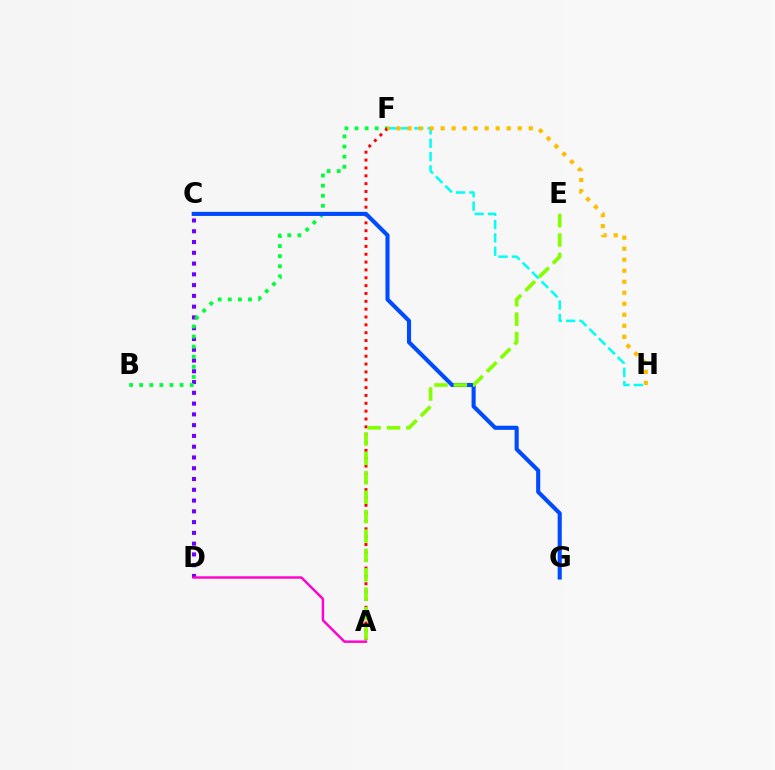{('C', 'D'): [{'color': '#7200ff', 'line_style': 'dotted', 'thickness': 2.93}], ('B', 'F'): [{'color': '#00ff39', 'line_style': 'dotted', 'thickness': 2.74}], ('A', 'F'): [{'color': '#ff0000', 'line_style': 'dotted', 'thickness': 2.13}], ('C', 'G'): [{'color': '#004bff', 'line_style': 'solid', 'thickness': 2.96}], ('A', 'D'): [{'color': '#ff00cf', 'line_style': 'solid', 'thickness': 1.76}], ('F', 'H'): [{'color': '#00fff6', 'line_style': 'dashed', 'thickness': 1.81}, {'color': '#ffbd00', 'line_style': 'dotted', 'thickness': 2.99}], ('A', 'E'): [{'color': '#84ff00', 'line_style': 'dashed', 'thickness': 2.64}]}